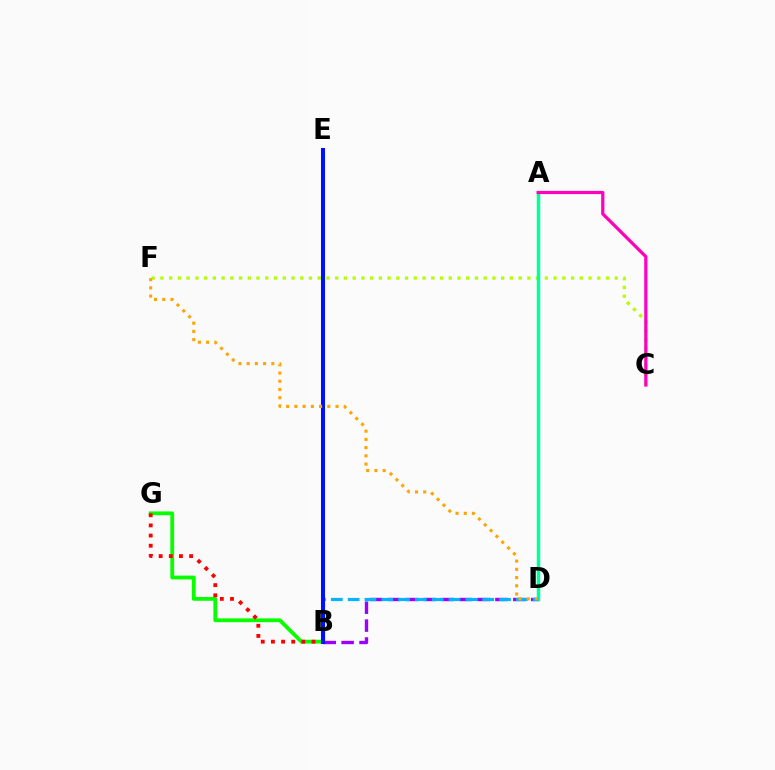{('C', 'F'): [{'color': '#b3ff00', 'line_style': 'dotted', 'thickness': 2.37}], ('B', 'D'): [{'color': '#9b00ff', 'line_style': 'dashed', 'thickness': 2.43}, {'color': '#00b5ff', 'line_style': 'dashed', 'thickness': 2.28}], ('A', 'D'): [{'color': '#00ff9d', 'line_style': 'solid', 'thickness': 2.52}], ('A', 'C'): [{'color': '#ff00bd', 'line_style': 'solid', 'thickness': 2.32}], ('B', 'G'): [{'color': '#08ff00', 'line_style': 'solid', 'thickness': 2.74}, {'color': '#ff0000', 'line_style': 'dotted', 'thickness': 2.76}], ('B', 'E'): [{'color': '#0010ff', 'line_style': 'solid', 'thickness': 2.91}], ('D', 'F'): [{'color': '#ffa500', 'line_style': 'dotted', 'thickness': 2.24}]}